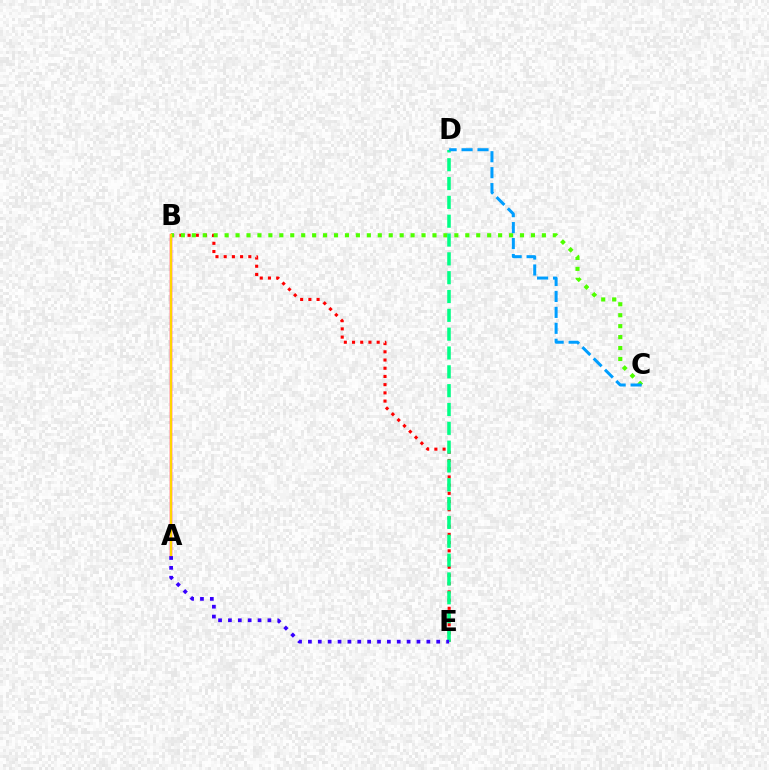{('B', 'E'): [{'color': '#ff0000', 'line_style': 'dotted', 'thickness': 2.23}], ('A', 'B'): [{'color': '#ff00ed', 'line_style': 'solid', 'thickness': 1.76}, {'color': '#ffd500', 'line_style': 'solid', 'thickness': 1.69}], ('B', 'C'): [{'color': '#4fff00', 'line_style': 'dotted', 'thickness': 2.97}], ('D', 'E'): [{'color': '#00ff86', 'line_style': 'dashed', 'thickness': 2.56}], ('C', 'D'): [{'color': '#009eff', 'line_style': 'dashed', 'thickness': 2.17}], ('A', 'E'): [{'color': '#3700ff', 'line_style': 'dotted', 'thickness': 2.68}]}